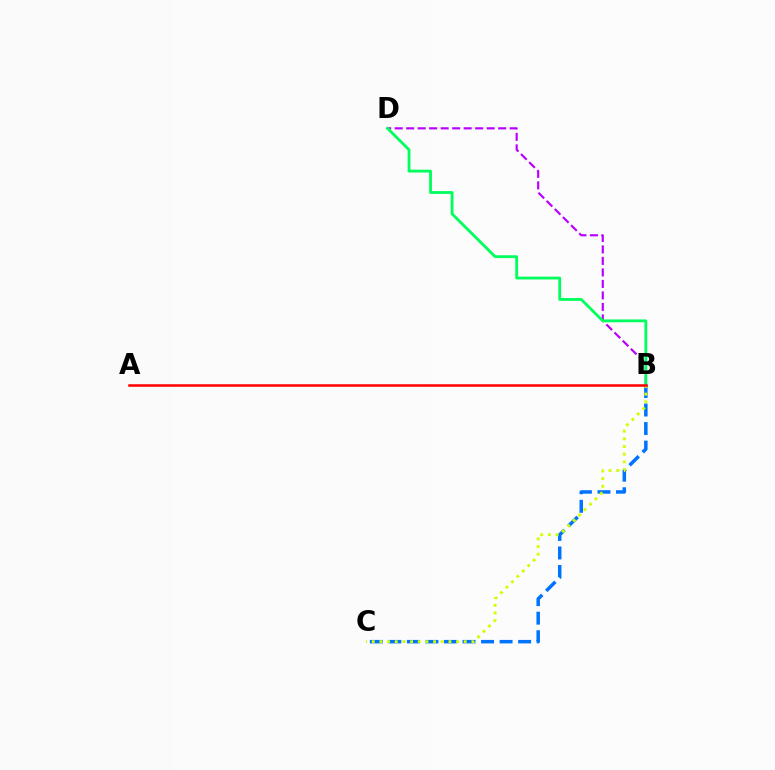{('B', 'D'): [{'color': '#b900ff', 'line_style': 'dashed', 'thickness': 1.56}, {'color': '#00ff5c', 'line_style': 'solid', 'thickness': 2.03}], ('B', 'C'): [{'color': '#0074ff', 'line_style': 'dashed', 'thickness': 2.52}, {'color': '#d1ff00', 'line_style': 'dotted', 'thickness': 2.08}], ('A', 'B'): [{'color': '#ff0000', 'line_style': 'solid', 'thickness': 1.81}]}